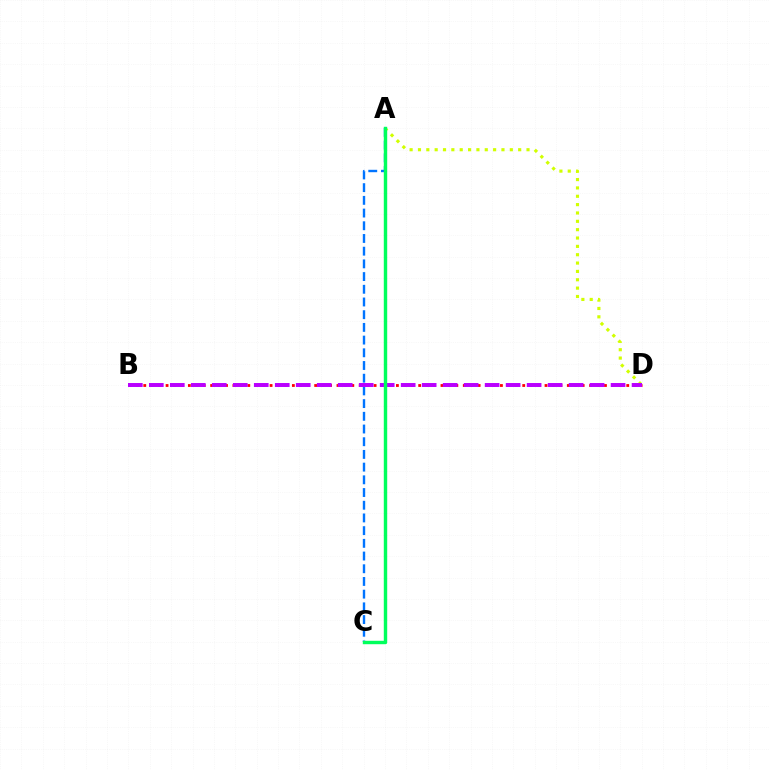{('B', 'D'): [{'color': '#ff0000', 'line_style': 'dotted', 'thickness': 2.02}, {'color': '#b900ff', 'line_style': 'dashed', 'thickness': 2.85}], ('A', 'C'): [{'color': '#0074ff', 'line_style': 'dashed', 'thickness': 1.73}, {'color': '#00ff5c', 'line_style': 'solid', 'thickness': 2.46}], ('A', 'D'): [{'color': '#d1ff00', 'line_style': 'dotted', 'thickness': 2.27}]}